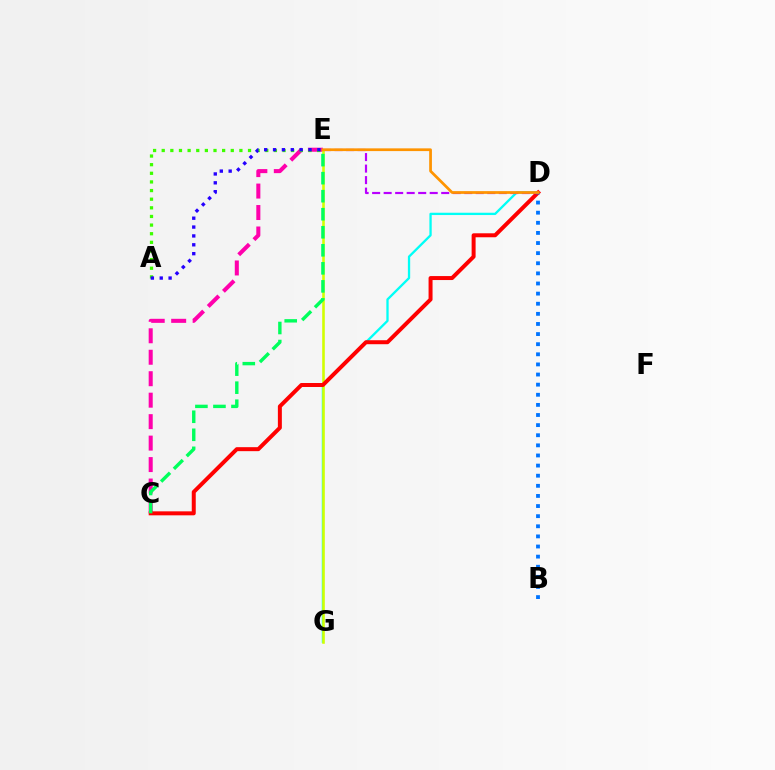{('D', 'G'): [{'color': '#00fff6', 'line_style': 'solid', 'thickness': 1.66}], ('C', 'E'): [{'color': '#ff00ac', 'line_style': 'dashed', 'thickness': 2.92}, {'color': '#00ff5c', 'line_style': 'dashed', 'thickness': 2.45}], ('E', 'G'): [{'color': '#d1ff00', 'line_style': 'solid', 'thickness': 1.87}], ('C', 'D'): [{'color': '#ff0000', 'line_style': 'solid', 'thickness': 2.87}], ('D', 'E'): [{'color': '#b900ff', 'line_style': 'dashed', 'thickness': 1.56}, {'color': '#ff9400', 'line_style': 'solid', 'thickness': 1.97}], ('A', 'E'): [{'color': '#3dff00', 'line_style': 'dotted', 'thickness': 2.34}, {'color': '#2500ff', 'line_style': 'dotted', 'thickness': 2.41}], ('B', 'D'): [{'color': '#0074ff', 'line_style': 'dotted', 'thickness': 2.75}]}